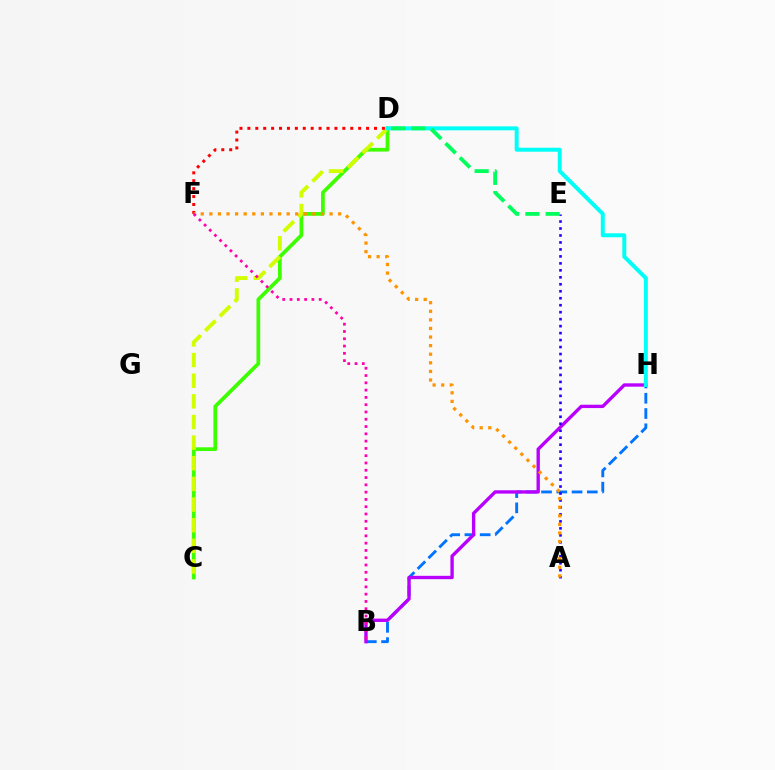{('C', 'D'): [{'color': '#3dff00', 'line_style': 'solid', 'thickness': 2.69}, {'color': '#d1ff00', 'line_style': 'dashed', 'thickness': 2.8}], ('B', 'H'): [{'color': '#0074ff', 'line_style': 'dashed', 'thickness': 2.07}, {'color': '#b900ff', 'line_style': 'solid', 'thickness': 2.42}], ('A', 'E'): [{'color': '#2500ff', 'line_style': 'dotted', 'thickness': 1.89}], ('D', 'H'): [{'color': '#00fff6', 'line_style': 'solid', 'thickness': 2.86}], ('D', 'F'): [{'color': '#ff0000', 'line_style': 'dotted', 'thickness': 2.15}], ('D', 'E'): [{'color': '#00ff5c', 'line_style': 'dashed', 'thickness': 2.75}], ('A', 'F'): [{'color': '#ff9400', 'line_style': 'dotted', 'thickness': 2.33}], ('B', 'F'): [{'color': '#ff00ac', 'line_style': 'dotted', 'thickness': 1.98}]}